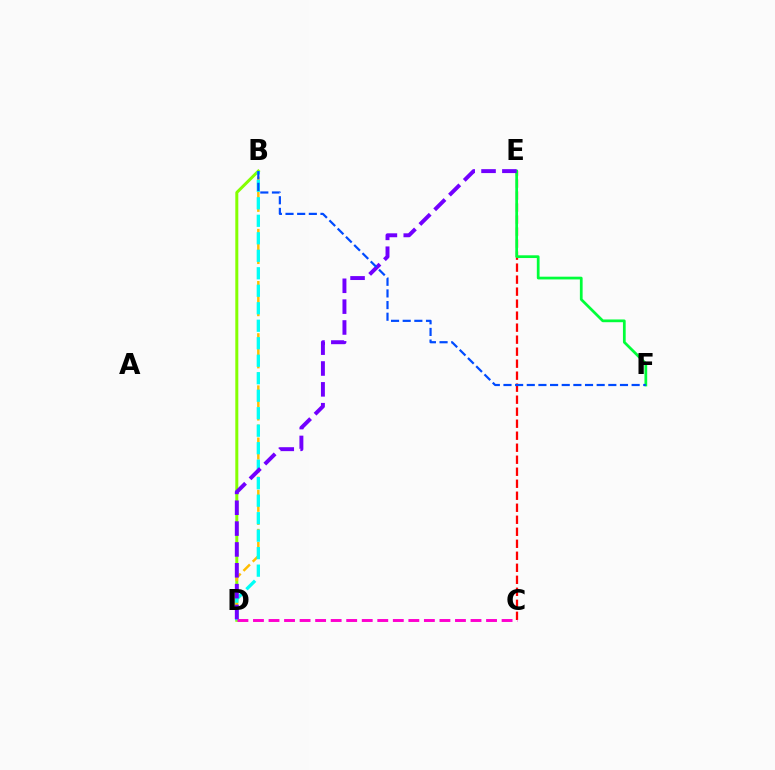{('B', 'D'): [{'color': '#84ff00', 'line_style': 'solid', 'thickness': 2.16}, {'color': '#ffbd00', 'line_style': 'dashed', 'thickness': 1.77}, {'color': '#00fff6', 'line_style': 'dashed', 'thickness': 2.38}], ('C', 'E'): [{'color': '#ff0000', 'line_style': 'dashed', 'thickness': 1.63}], ('E', 'F'): [{'color': '#00ff39', 'line_style': 'solid', 'thickness': 1.97}], ('D', 'E'): [{'color': '#7200ff', 'line_style': 'dashed', 'thickness': 2.83}], ('C', 'D'): [{'color': '#ff00cf', 'line_style': 'dashed', 'thickness': 2.11}], ('B', 'F'): [{'color': '#004bff', 'line_style': 'dashed', 'thickness': 1.58}]}